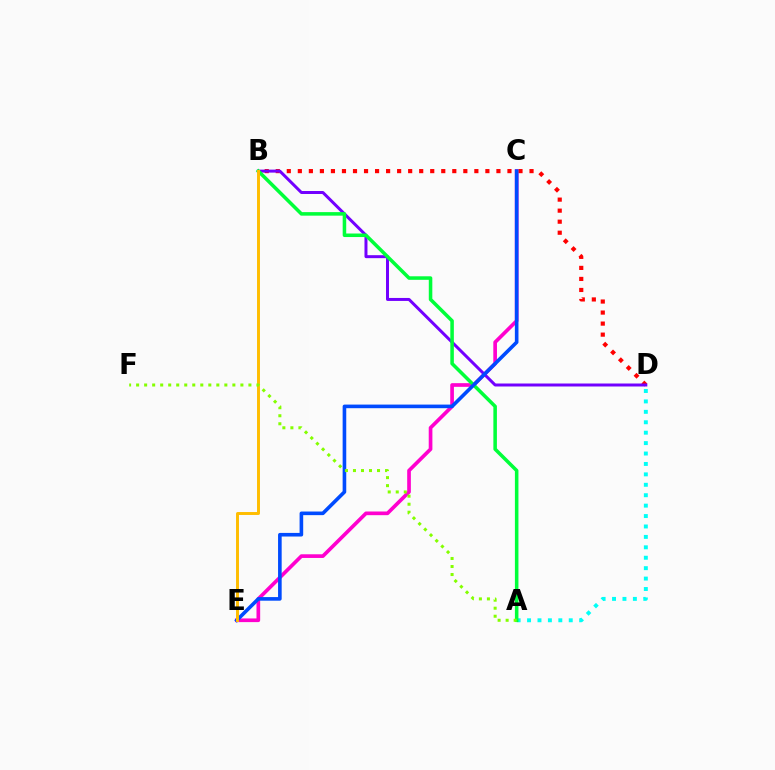{('C', 'E'): [{'color': '#ff00cf', 'line_style': 'solid', 'thickness': 2.64}, {'color': '#004bff', 'line_style': 'solid', 'thickness': 2.6}], ('A', 'D'): [{'color': '#00fff6', 'line_style': 'dotted', 'thickness': 2.83}], ('B', 'D'): [{'color': '#ff0000', 'line_style': 'dotted', 'thickness': 3.0}, {'color': '#7200ff', 'line_style': 'solid', 'thickness': 2.15}], ('A', 'B'): [{'color': '#00ff39', 'line_style': 'solid', 'thickness': 2.54}], ('B', 'E'): [{'color': '#ffbd00', 'line_style': 'solid', 'thickness': 2.12}], ('A', 'F'): [{'color': '#84ff00', 'line_style': 'dotted', 'thickness': 2.18}]}